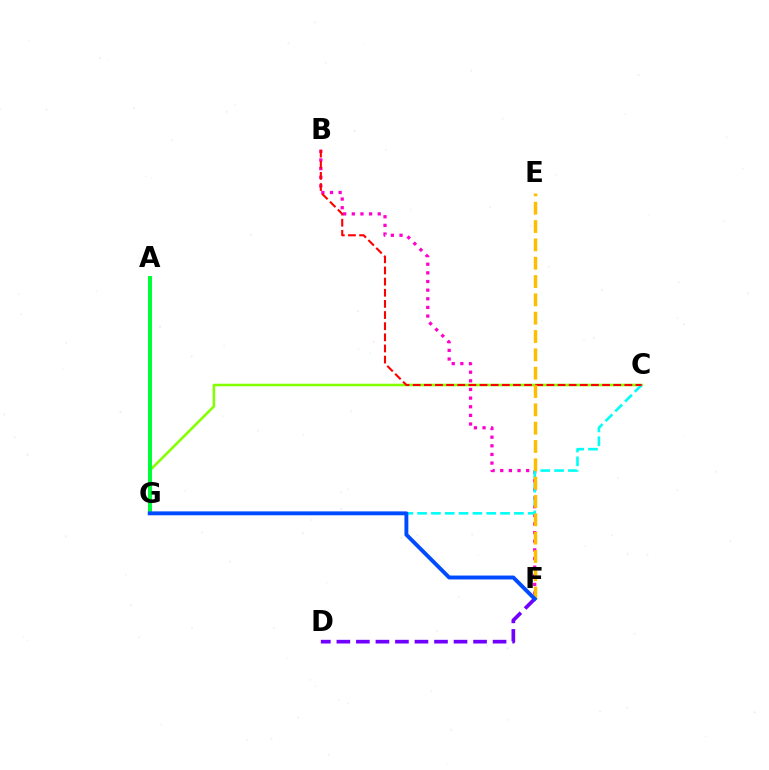{('C', 'G'): [{'color': '#84ff00', 'line_style': 'solid', 'thickness': 1.83}, {'color': '#00fff6', 'line_style': 'dashed', 'thickness': 1.88}], ('A', 'G'): [{'color': '#00ff39', 'line_style': 'solid', 'thickness': 2.9}], ('D', 'F'): [{'color': '#7200ff', 'line_style': 'dashed', 'thickness': 2.65}], ('B', 'F'): [{'color': '#ff00cf', 'line_style': 'dotted', 'thickness': 2.35}], ('B', 'C'): [{'color': '#ff0000', 'line_style': 'dashed', 'thickness': 1.51}], ('E', 'F'): [{'color': '#ffbd00', 'line_style': 'dashed', 'thickness': 2.49}], ('F', 'G'): [{'color': '#004bff', 'line_style': 'solid', 'thickness': 2.81}]}